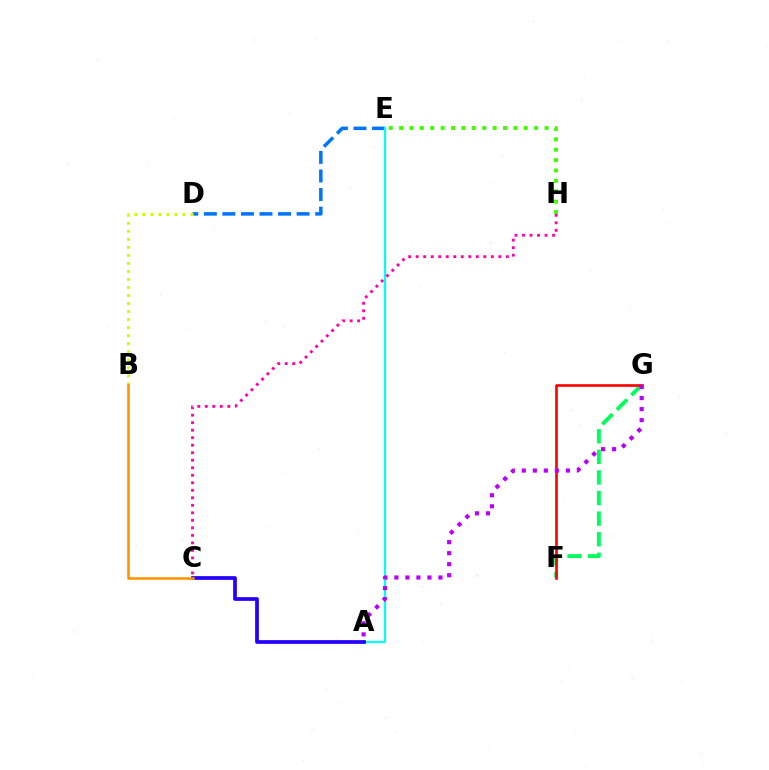{('D', 'E'): [{'color': '#0074ff', 'line_style': 'dashed', 'thickness': 2.52}], ('F', 'G'): [{'color': '#00ff5c', 'line_style': 'dashed', 'thickness': 2.8}, {'color': '#ff0000', 'line_style': 'solid', 'thickness': 1.9}], ('A', 'E'): [{'color': '#00fff6', 'line_style': 'solid', 'thickness': 1.6}], ('E', 'H'): [{'color': '#3dff00', 'line_style': 'dotted', 'thickness': 2.82}], ('C', 'H'): [{'color': '#ff00ac', 'line_style': 'dotted', 'thickness': 2.04}], ('B', 'D'): [{'color': '#d1ff00', 'line_style': 'dotted', 'thickness': 2.18}], ('A', 'G'): [{'color': '#b900ff', 'line_style': 'dotted', 'thickness': 2.99}], ('A', 'C'): [{'color': '#2500ff', 'line_style': 'solid', 'thickness': 2.69}], ('B', 'C'): [{'color': '#ff9400', 'line_style': 'solid', 'thickness': 1.85}]}